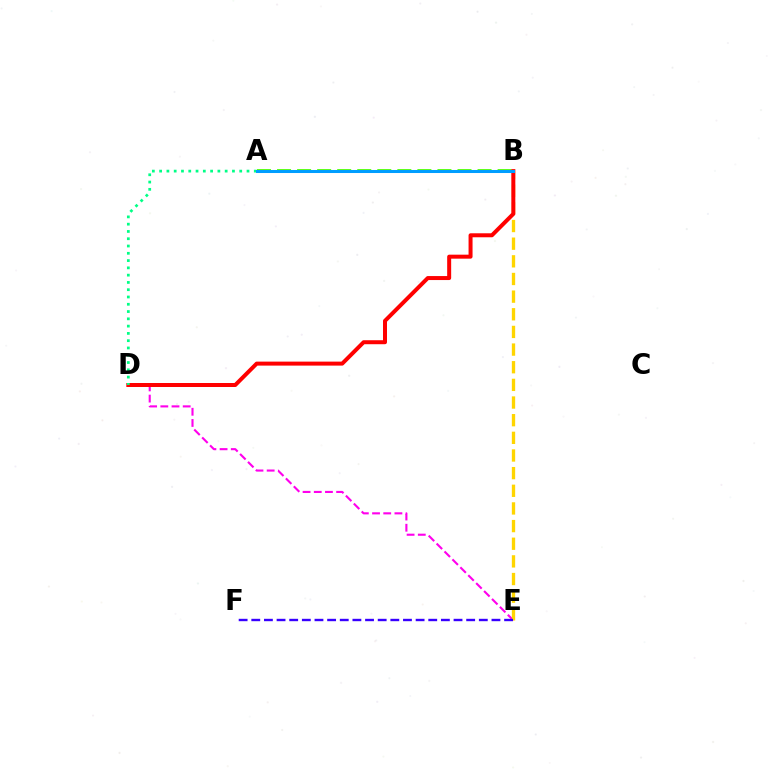{('D', 'E'): [{'color': '#ff00ed', 'line_style': 'dashed', 'thickness': 1.52}], ('B', 'E'): [{'color': '#ffd500', 'line_style': 'dashed', 'thickness': 2.4}], ('A', 'B'): [{'color': '#4fff00', 'line_style': 'dashed', 'thickness': 2.72}, {'color': '#009eff', 'line_style': 'solid', 'thickness': 2.18}], ('B', 'D'): [{'color': '#ff0000', 'line_style': 'solid', 'thickness': 2.87}], ('E', 'F'): [{'color': '#3700ff', 'line_style': 'dashed', 'thickness': 1.72}], ('A', 'D'): [{'color': '#00ff86', 'line_style': 'dotted', 'thickness': 1.98}]}